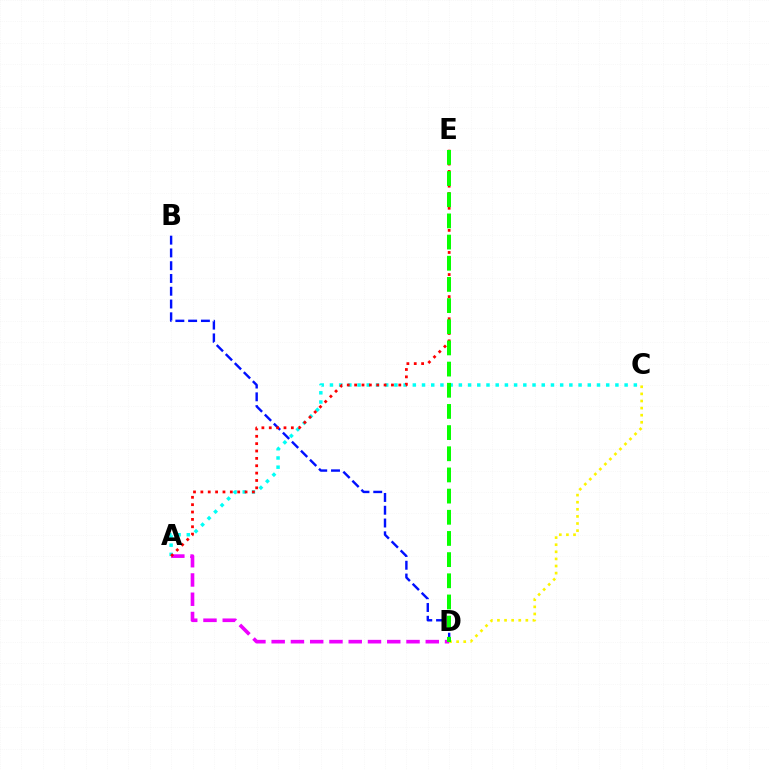{('A', 'D'): [{'color': '#ee00ff', 'line_style': 'dashed', 'thickness': 2.62}], ('B', 'D'): [{'color': '#0010ff', 'line_style': 'dashed', 'thickness': 1.74}], ('A', 'C'): [{'color': '#00fff6', 'line_style': 'dotted', 'thickness': 2.5}], ('C', 'D'): [{'color': '#fcf500', 'line_style': 'dotted', 'thickness': 1.93}], ('A', 'E'): [{'color': '#ff0000', 'line_style': 'dotted', 'thickness': 2.0}], ('D', 'E'): [{'color': '#08ff00', 'line_style': 'dashed', 'thickness': 2.88}]}